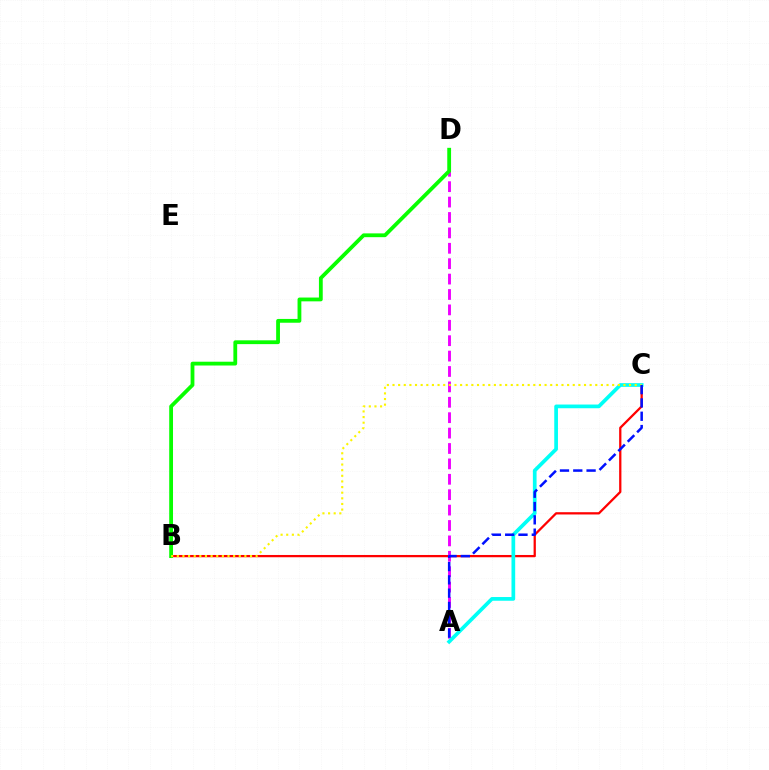{('B', 'C'): [{'color': '#ff0000', 'line_style': 'solid', 'thickness': 1.63}, {'color': '#fcf500', 'line_style': 'dotted', 'thickness': 1.53}], ('A', 'D'): [{'color': '#ee00ff', 'line_style': 'dashed', 'thickness': 2.09}], ('A', 'C'): [{'color': '#00fff6', 'line_style': 'solid', 'thickness': 2.67}, {'color': '#0010ff', 'line_style': 'dashed', 'thickness': 1.81}], ('B', 'D'): [{'color': '#08ff00', 'line_style': 'solid', 'thickness': 2.74}]}